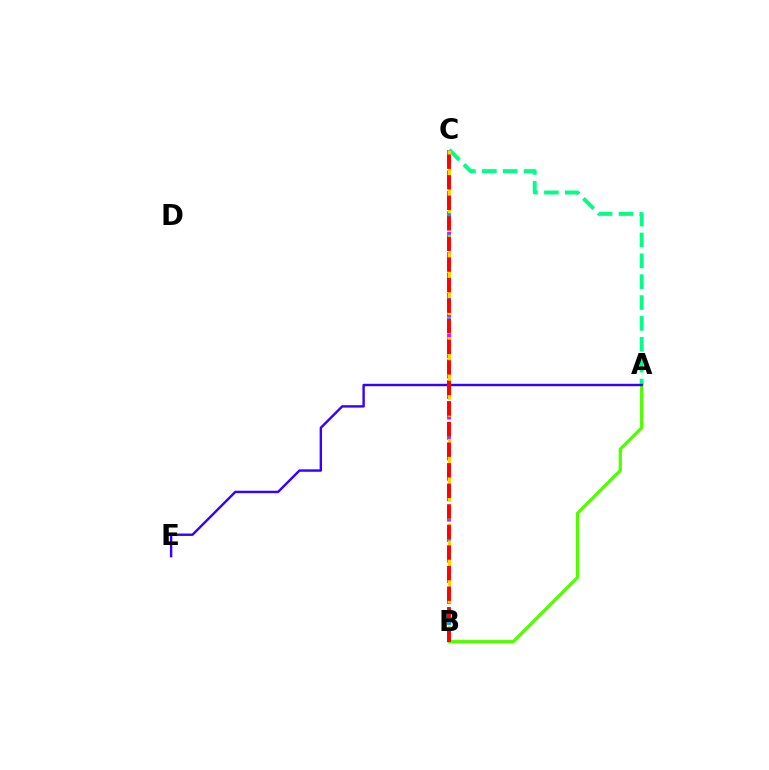{('A', 'C'): [{'color': '#00ff86', 'line_style': 'dashed', 'thickness': 2.83}], ('B', 'C'): [{'color': '#ff00ed', 'line_style': 'dotted', 'thickness': 2.78}, {'color': '#009eff', 'line_style': 'dashed', 'thickness': 2.84}, {'color': '#ffd500', 'line_style': 'dashed', 'thickness': 2.3}, {'color': '#ff0000', 'line_style': 'dashed', 'thickness': 2.79}], ('A', 'B'): [{'color': '#4fff00', 'line_style': 'solid', 'thickness': 2.31}], ('A', 'E'): [{'color': '#3700ff', 'line_style': 'solid', 'thickness': 1.74}]}